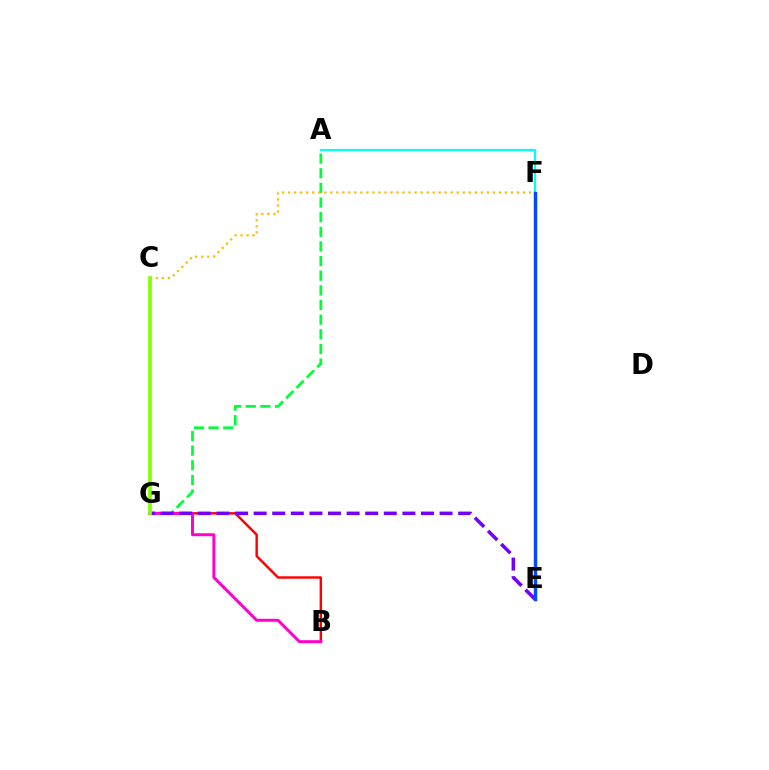{('B', 'G'): [{'color': '#ff0000', 'line_style': 'solid', 'thickness': 1.75}, {'color': '#ff00cf', 'line_style': 'solid', 'thickness': 2.14}], ('A', 'G'): [{'color': '#00ff39', 'line_style': 'dashed', 'thickness': 1.99}], ('A', 'F'): [{'color': '#00fff6', 'line_style': 'solid', 'thickness': 1.55}], ('C', 'F'): [{'color': '#ffbd00', 'line_style': 'dotted', 'thickness': 1.64}], ('E', 'G'): [{'color': '#7200ff', 'line_style': 'dashed', 'thickness': 2.53}], ('C', 'G'): [{'color': '#84ff00', 'line_style': 'solid', 'thickness': 2.67}], ('E', 'F'): [{'color': '#004bff', 'line_style': 'solid', 'thickness': 2.48}]}